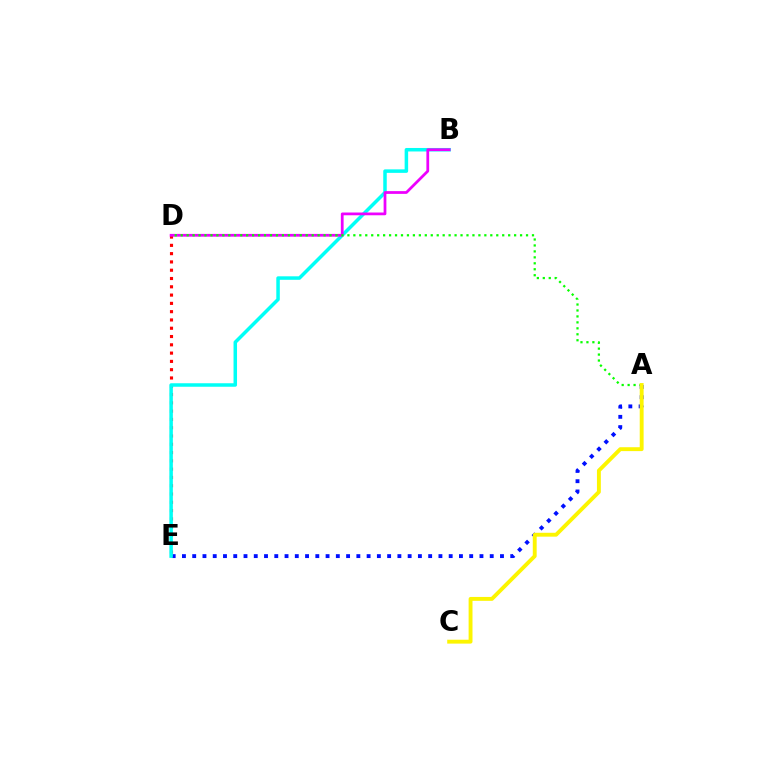{('A', 'E'): [{'color': '#0010ff', 'line_style': 'dotted', 'thickness': 2.79}], ('D', 'E'): [{'color': '#ff0000', 'line_style': 'dotted', 'thickness': 2.25}], ('B', 'E'): [{'color': '#00fff6', 'line_style': 'solid', 'thickness': 2.52}], ('B', 'D'): [{'color': '#ee00ff', 'line_style': 'solid', 'thickness': 1.99}], ('A', 'D'): [{'color': '#08ff00', 'line_style': 'dotted', 'thickness': 1.62}], ('A', 'C'): [{'color': '#fcf500', 'line_style': 'solid', 'thickness': 2.8}]}